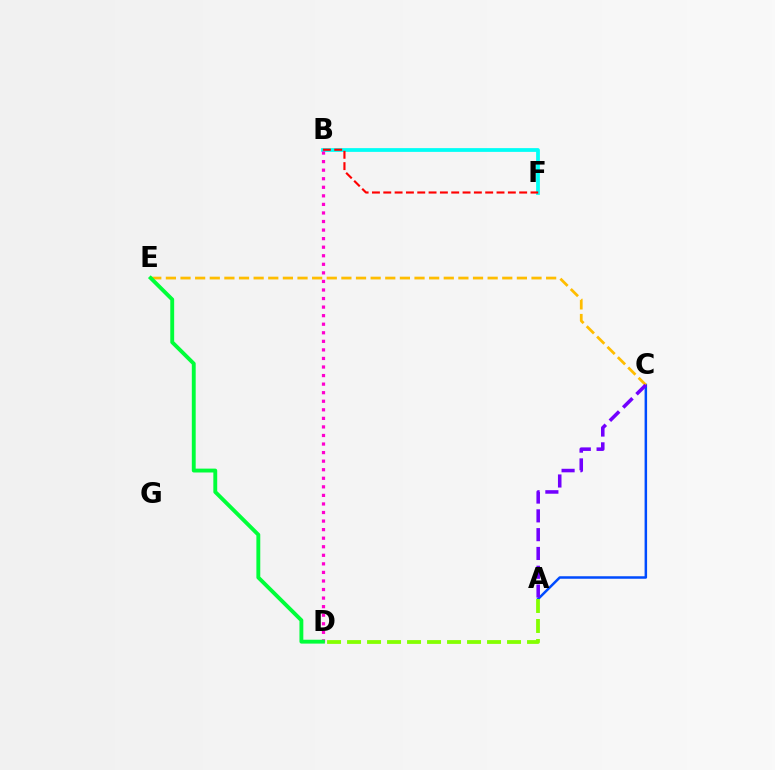{('B', 'F'): [{'color': '#00fff6', 'line_style': 'solid', 'thickness': 2.7}, {'color': '#ff0000', 'line_style': 'dashed', 'thickness': 1.54}], ('A', 'C'): [{'color': '#004bff', 'line_style': 'solid', 'thickness': 1.8}, {'color': '#7200ff', 'line_style': 'dashed', 'thickness': 2.55}], ('C', 'E'): [{'color': '#ffbd00', 'line_style': 'dashed', 'thickness': 1.99}], ('B', 'D'): [{'color': '#ff00cf', 'line_style': 'dotted', 'thickness': 2.33}], ('D', 'E'): [{'color': '#00ff39', 'line_style': 'solid', 'thickness': 2.79}], ('A', 'D'): [{'color': '#84ff00', 'line_style': 'dashed', 'thickness': 2.72}]}